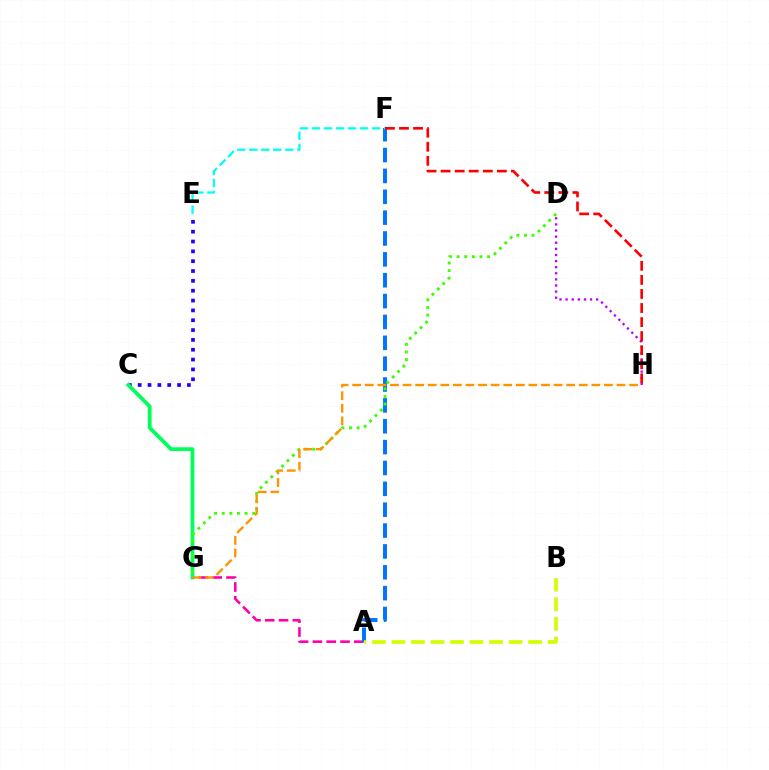{('C', 'E'): [{'color': '#2500ff', 'line_style': 'dotted', 'thickness': 2.67}], ('A', 'G'): [{'color': '#ff00ac', 'line_style': 'dashed', 'thickness': 1.88}], ('D', 'H'): [{'color': '#b900ff', 'line_style': 'dotted', 'thickness': 1.66}], ('A', 'F'): [{'color': '#0074ff', 'line_style': 'dashed', 'thickness': 2.83}], ('E', 'F'): [{'color': '#00fff6', 'line_style': 'dashed', 'thickness': 1.63}], ('C', 'G'): [{'color': '#00ff5c', 'line_style': 'solid', 'thickness': 2.72}], ('D', 'G'): [{'color': '#3dff00', 'line_style': 'dotted', 'thickness': 2.07}], ('G', 'H'): [{'color': '#ff9400', 'line_style': 'dashed', 'thickness': 1.71}], ('F', 'H'): [{'color': '#ff0000', 'line_style': 'dashed', 'thickness': 1.91}], ('A', 'B'): [{'color': '#d1ff00', 'line_style': 'dashed', 'thickness': 2.65}]}